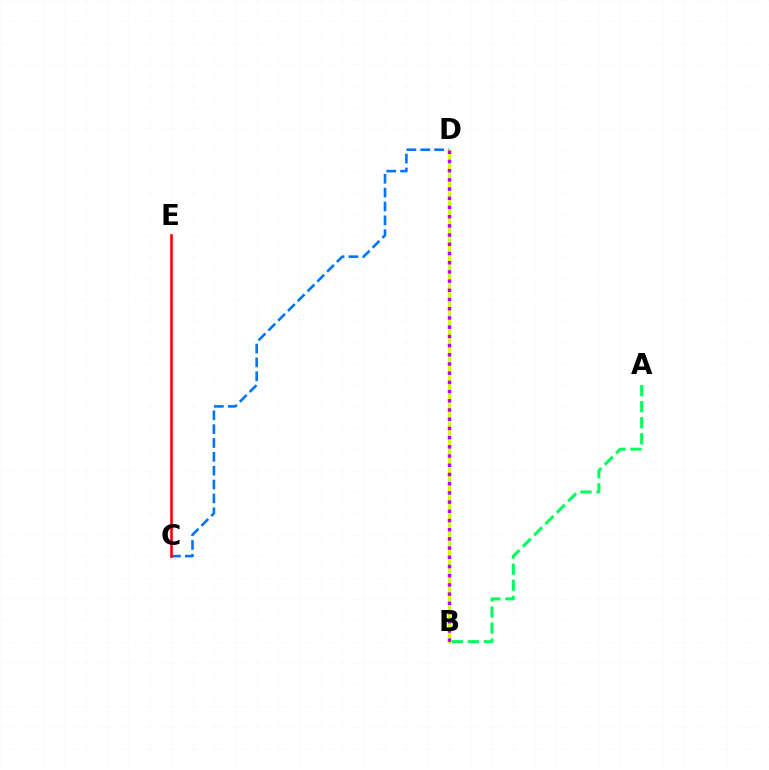{('A', 'B'): [{'color': '#00ff5c', 'line_style': 'dashed', 'thickness': 2.18}], ('C', 'D'): [{'color': '#0074ff', 'line_style': 'dashed', 'thickness': 1.88}], ('B', 'D'): [{'color': '#d1ff00', 'line_style': 'solid', 'thickness': 2.0}, {'color': '#b900ff', 'line_style': 'dotted', 'thickness': 2.5}], ('C', 'E'): [{'color': '#ff0000', 'line_style': 'solid', 'thickness': 1.88}]}